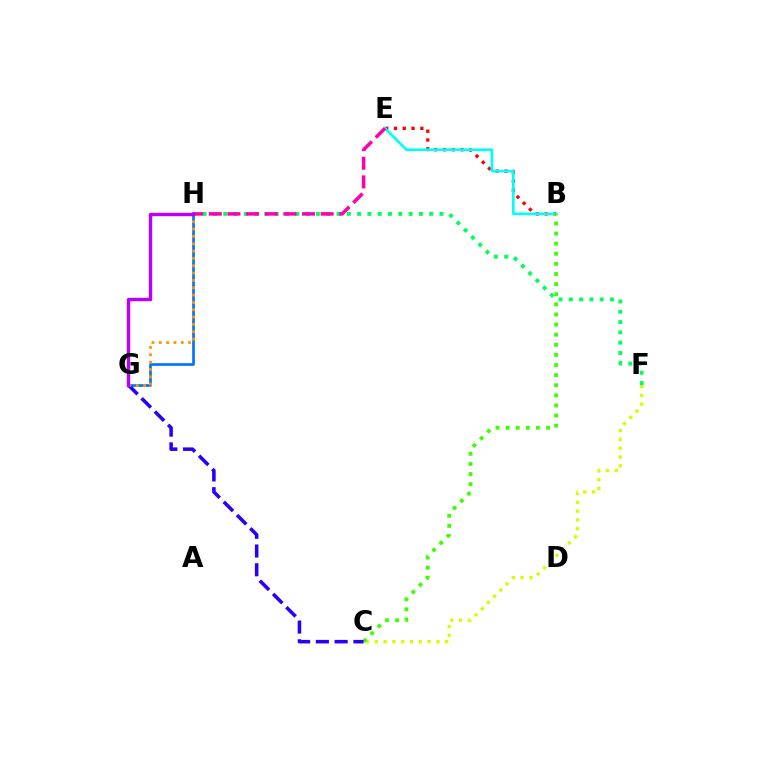{('G', 'H'): [{'color': '#0074ff', 'line_style': 'solid', 'thickness': 1.93}, {'color': '#ff9400', 'line_style': 'dotted', 'thickness': 1.99}, {'color': '#b900ff', 'line_style': 'solid', 'thickness': 2.44}], ('C', 'F'): [{'color': '#d1ff00', 'line_style': 'dotted', 'thickness': 2.39}], ('B', 'E'): [{'color': '#ff0000', 'line_style': 'dotted', 'thickness': 2.39}, {'color': '#00fff6', 'line_style': 'solid', 'thickness': 1.92}], ('B', 'C'): [{'color': '#3dff00', 'line_style': 'dotted', 'thickness': 2.75}], ('F', 'H'): [{'color': '#00ff5c', 'line_style': 'dotted', 'thickness': 2.8}], ('C', 'G'): [{'color': '#2500ff', 'line_style': 'dashed', 'thickness': 2.55}], ('E', 'H'): [{'color': '#ff00ac', 'line_style': 'dashed', 'thickness': 2.53}]}